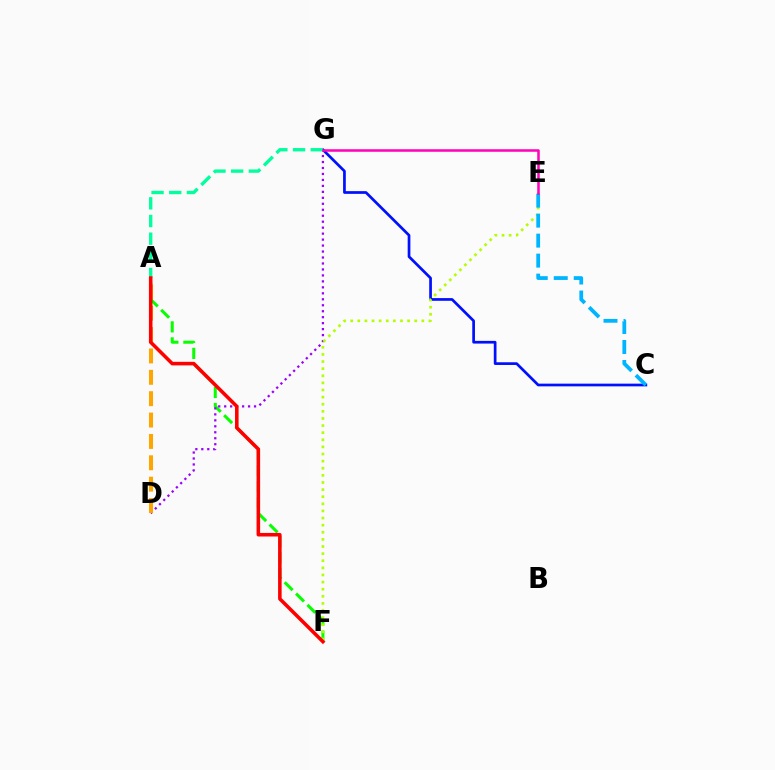{('A', 'F'): [{'color': '#08ff00', 'line_style': 'dashed', 'thickness': 2.18}, {'color': '#ff0000', 'line_style': 'solid', 'thickness': 2.56}], ('D', 'G'): [{'color': '#9b00ff', 'line_style': 'dotted', 'thickness': 1.62}], ('C', 'G'): [{'color': '#0010ff', 'line_style': 'solid', 'thickness': 1.95}], ('E', 'F'): [{'color': '#b3ff00', 'line_style': 'dotted', 'thickness': 1.93}], ('C', 'E'): [{'color': '#00b5ff', 'line_style': 'dashed', 'thickness': 2.72}], ('A', 'D'): [{'color': '#ffa500', 'line_style': 'dashed', 'thickness': 2.9}], ('A', 'G'): [{'color': '#00ff9d', 'line_style': 'dashed', 'thickness': 2.4}], ('E', 'G'): [{'color': '#ff00bd', 'line_style': 'solid', 'thickness': 1.82}]}